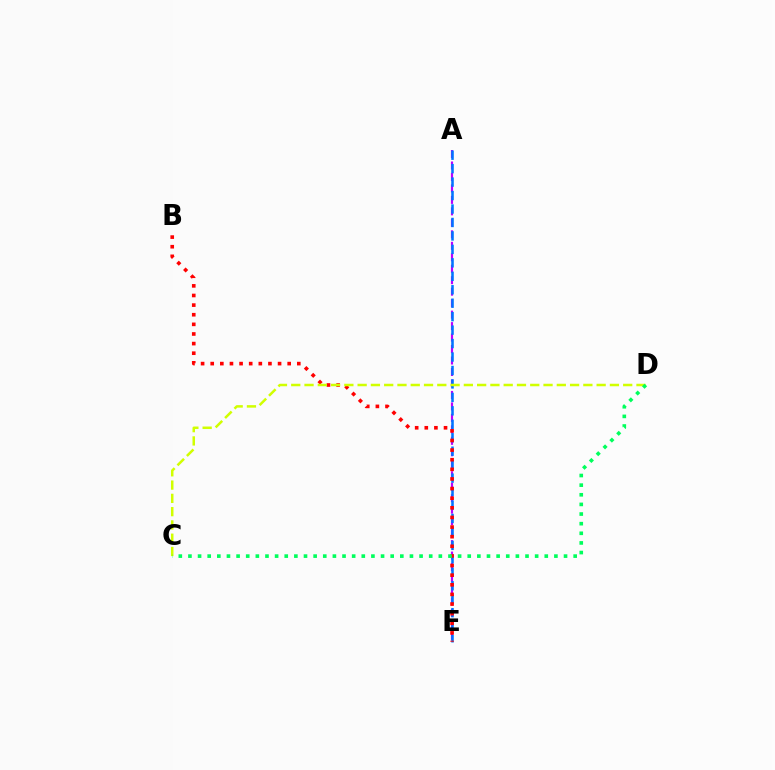{('A', 'E'): [{'color': '#b900ff', 'line_style': 'dashed', 'thickness': 1.56}, {'color': '#0074ff', 'line_style': 'dashed', 'thickness': 1.83}], ('B', 'E'): [{'color': '#ff0000', 'line_style': 'dotted', 'thickness': 2.61}], ('C', 'D'): [{'color': '#d1ff00', 'line_style': 'dashed', 'thickness': 1.8}, {'color': '#00ff5c', 'line_style': 'dotted', 'thickness': 2.62}]}